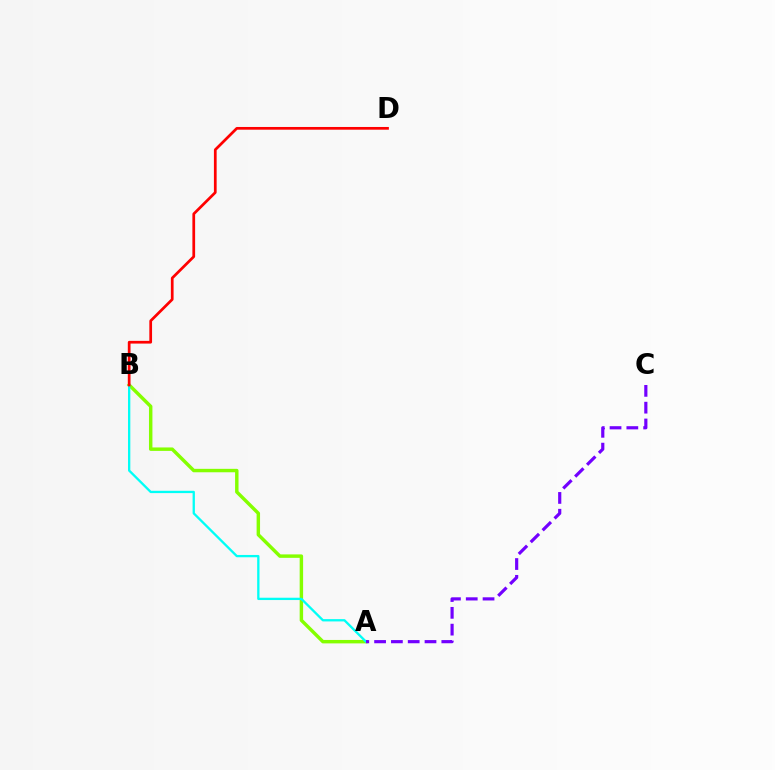{('A', 'B'): [{'color': '#84ff00', 'line_style': 'solid', 'thickness': 2.48}, {'color': '#00fff6', 'line_style': 'solid', 'thickness': 1.66}], ('A', 'C'): [{'color': '#7200ff', 'line_style': 'dashed', 'thickness': 2.28}], ('B', 'D'): [{'color': '#ff0000', 'line_style': 'solid', 'thickness': 1.96}]}